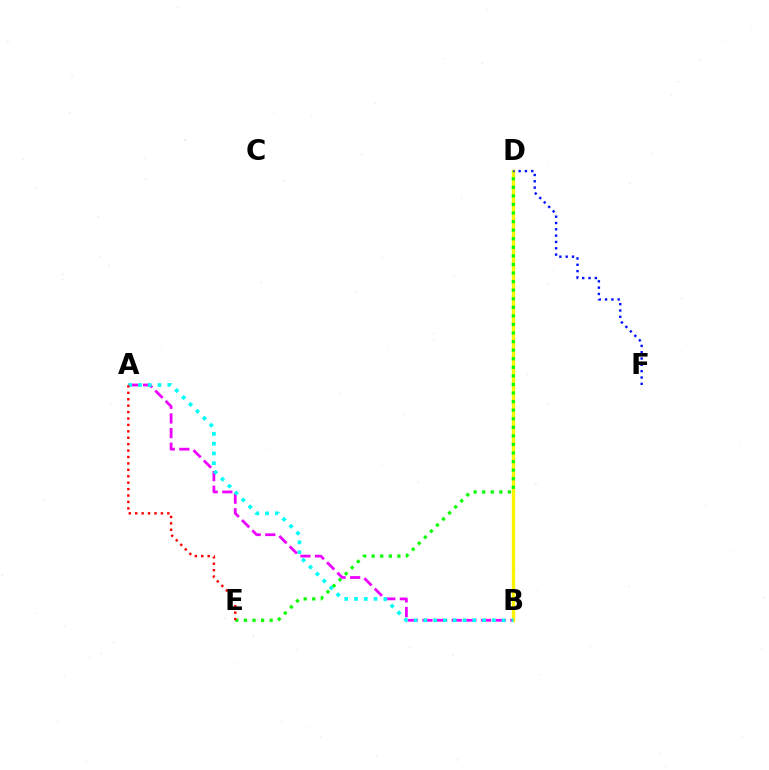{('B', 'D'): [{'color': '#fcf500', 'line_style': 'solid', 'thickness': 2.42}], ('D', 'E'): [{'color': '#08ff00', 'line_style': 'dotted', 'thickness': 2.33}], ('A', 'B'): [{'color': '#ee00ff', 'line_style': 'dashed', 'thickness': 1.99}, {'color': '#00fff6', 'line_style': 'dotted', 'thickness': 2.66}], ('D', 'F'): [{'color': '#0010ff', 'line_style': 'dotted', 'thickness': 1.72}], ('A', 'E'): [{'color': '#ff0000', 'line_style': 'dotted', 'thickness': 1.74}]}